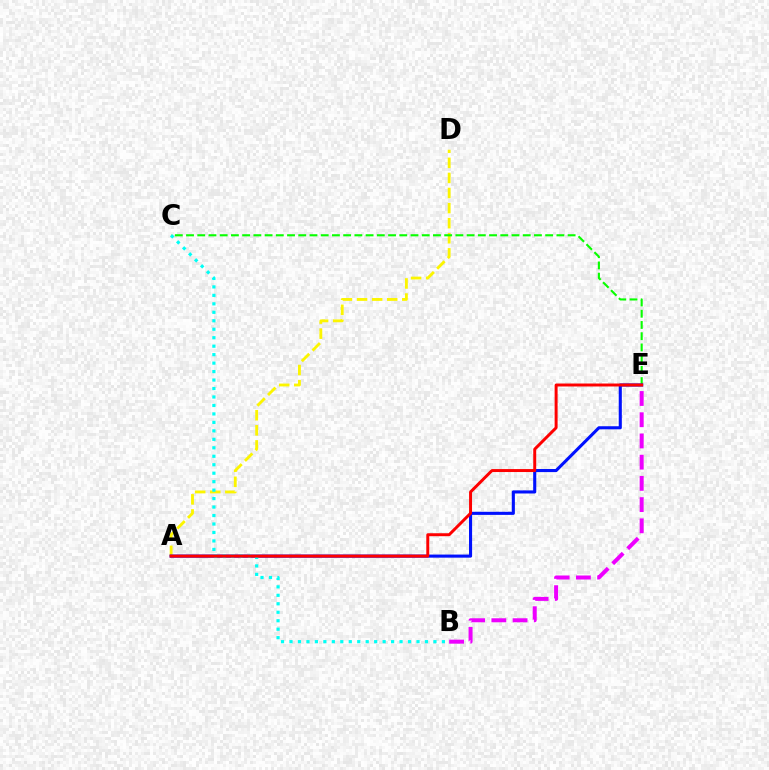{('A', 'D'): [{'color': '#fcf500', 'line_style': 'dashed', 'thickness': 2.05}], ('C', 'E'): [{'color': '#08ff00', 'line_style': 'dashed', 'thickness': 1.52}], ('A', 'E'): [{'color': '#0010ff', 'line_style': 'solid', 'thickness': 2.22}, {'color': '#ff0000', 'line_style': 'solid', 'thickness': 2.13}], ('B', 'E'): [{'color': '#ee00ff', 'line_style': 'dashed', 'thickness': 2.88}], ('B', 'C'): [{'color': '#00fff6', 'line_style': 'dotted', 'thickness': 2.3}]}